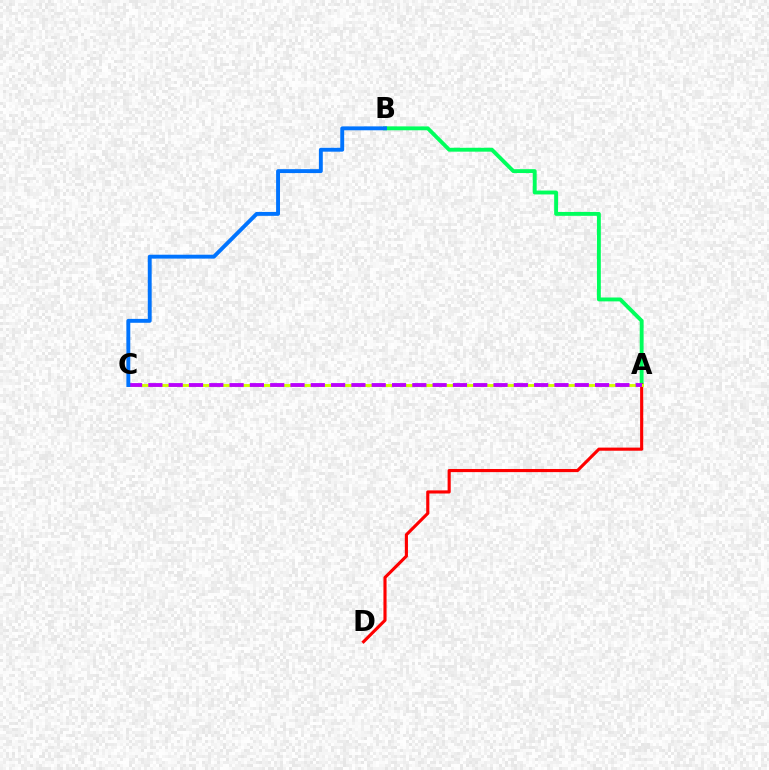{('A', 'B'): [{'color': '#00ff5c', 'line_style': 'solid', 'thickness': 2.79}], ('A', 'D'): [{'color': '#ff0000', 'line_style': 'solid', 'thickness': 2.25}], ('A', 'C'): [{'color': '#d1ff00', 'line_style': 'solid', 'thickness': 2.09}, {'color': '#b900ff', 'line_style': 'dashed', 'thickness': 2.76}], ('B', 'C'): [{'color': '#0074ff', 'line_style': 'solid', 'thickness': 2.81}]}